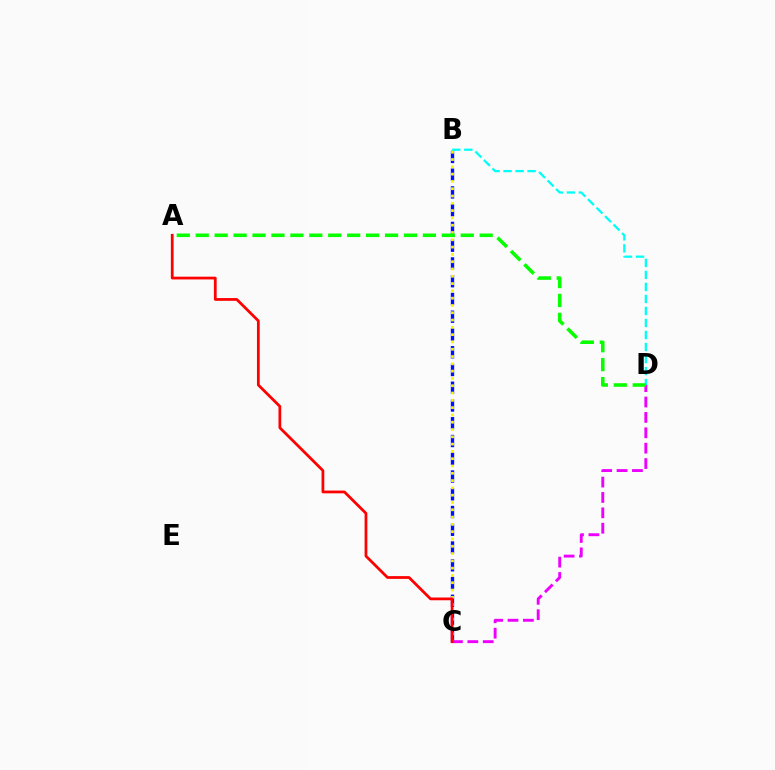{('B', 'C'): [{'color': '#0010ff', 'line_style': 'dashed', 'thickness': 2.41}, {'color': '#fcf500', 'line_style': 'dotted', 'thickness': 1.98}], ('B', 'D'): [{'color': '#00fff6', 'line_style': 'dashed', 'thickness': 1.63}], ('C', 'D'): [{'color': '#ee00ff', 'line_style': 'dashed', 'thickness': 2.09}], ('A', 'D'): [{'color': '#08ff00', 'line_style': 'dashed', 'thickness': 2.57}], ('A', 'C'): [{'color': '#ff0000', 'line_style': 'solid', 'thickness': 1.99}]}